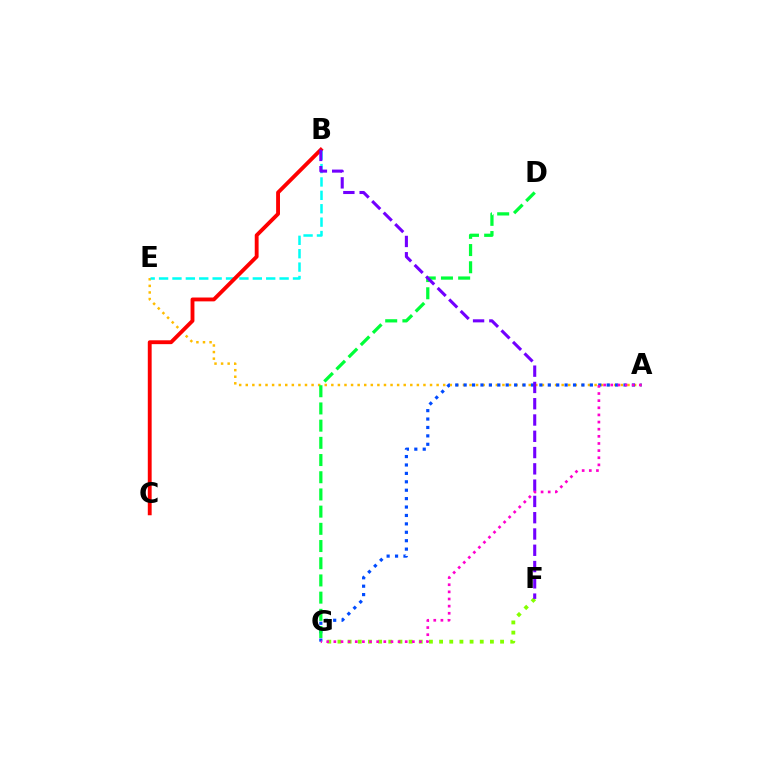{('A', 'E'): [{'color': '#ffbd00', 'line_style': 'dotted', 'thickness': 1.79}], ('B', 'E'): [{'color': '#00fff6', 'line_style': 'dashed', 'thickness': 1.82}], ('F', 'G'): [{'color': '#84ff00', 'line_style': 'dotted', 'thickness': 2.76}], ('B', 'C'): [{'color': '#ff0000', 'line_style': 'solid', 'thickness': 2.78}], ('A', 'G'): [{'color': '#004bff', 'line_style': 'dotted', 'thickness': 2.29}, {'color': '#ff00cf', 'line_style': 'dotted', 'thickness': 1.94}], ('D', 'G'): [{'color': '#00ff39', 'line_style': 'dashed', 'thickness': 2.34}], ('B', 'F'): [{'color': '#7200ff', 'line_style': 'dashed', 'thickness': 2.21}]}